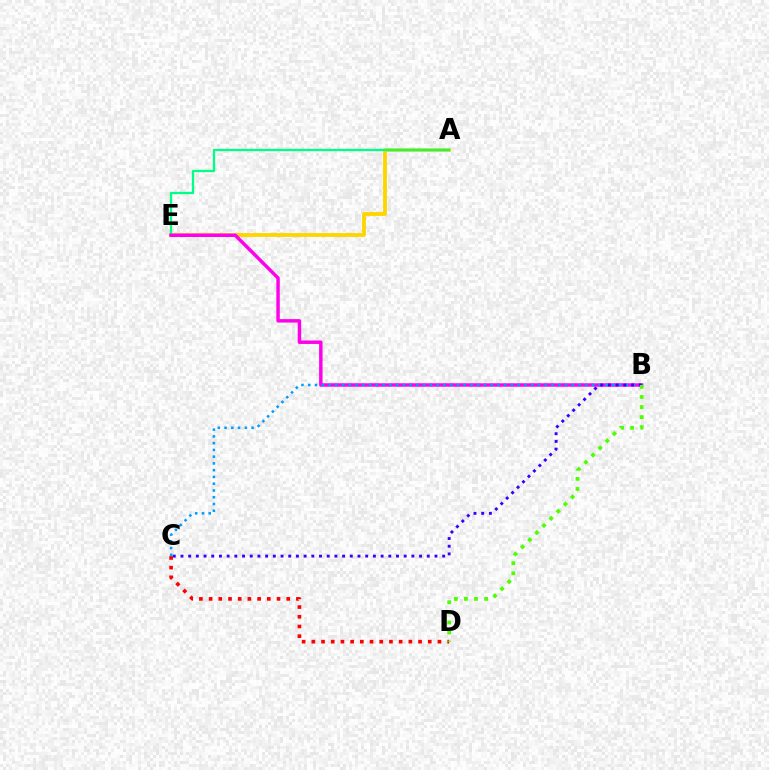{('C', 'D'): [{'color': '#ff0000', 'line_style': 'dotted', 'thickness': 2.64}], ('A', 'E'): [{'color': '#ffd500', 'line_style': 'solid', 'thickness': 2.76}, {'color': '#00ff86', 'line_style': 'solid', 'thickness': 1.65}], ('B', 'E'): [{'color': '#ff00ed', 'line_style': 'solid', 'thickness': 2.48}], ('B', 'C'): [{'color': '#009eff', 'line_style': 'dotted', 'thickness': 1.84}, {'color': '#3700ff', 'line_style': 'dotted', 'thickness': 2.09}], ('B', 'D'): [{'color': '#4fff00', 'line_style': 'dotted', 'thickness': 2.74}]}